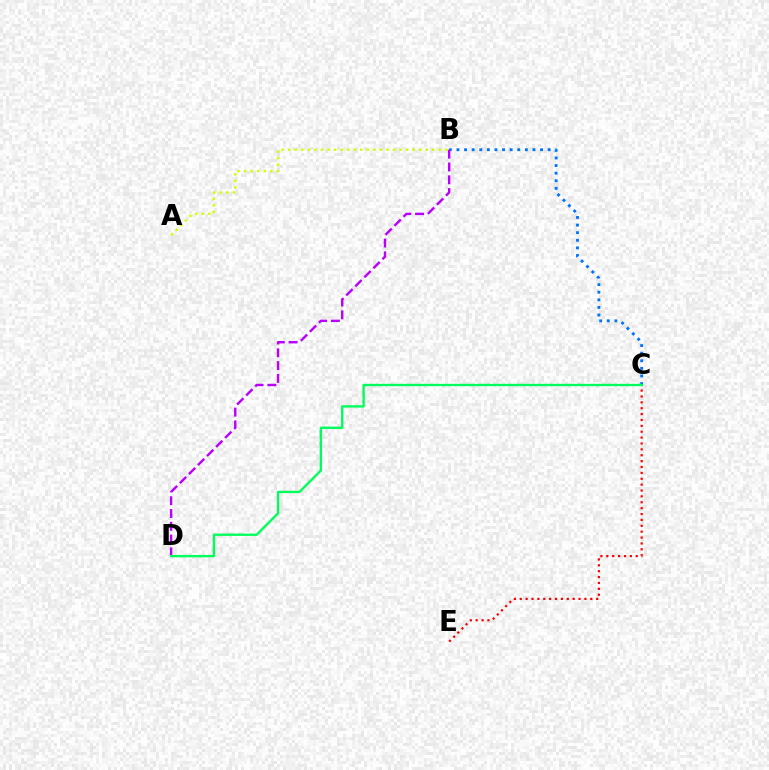{('B', 'C'): [{'color': '#0074ff', 'line_style': 'dotted', 'thickness': 2.06}], ('A', 'B'): [{'color': '#d1ff00', 'line_style': 'dotted', 'thickness': 1.78}], ('C', 'E'): [{'color': '#ff0000', 'line_style': 'dotted', 'thickness': 1.6}], ('B', 'D'): [{'color': '#b900ff', 'line_style': 'dashed', 'thickness': 1.74}], ('C', 'D'): [{'color': '#00ff5c', 'line_style': 'solid', 'thickness': 1.7}]}